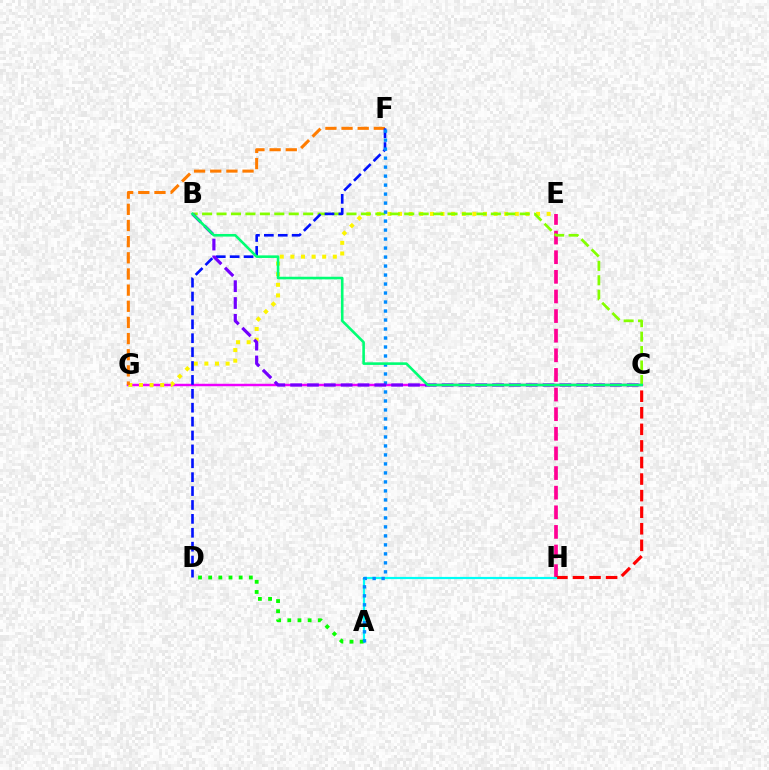{('C', 'G'): [{'color': '#ee00ff', 'line_style': 'solid', 'thickness': 1.77}], ('E', 'G'): [{'color': '#fcf500', 'line_style': 'dotted', 'thickness': 2.88}], ('E', 'H'): [{'color': '#ff0094', 'line_style': 'dashed', 'thickness': 2.67}], ('C', 'H'): [{'color': '#ff0000', 'line_style': 'dashed', 'thickness': 2.25}], ('B', 'C'): [{'color': '#84ff00', 'line_style': 'dashed', 'thickness': 1.96}, {'color': '#7200ff', 'line_style': 'dashed', 'thickness': 2.29}, {'color': '#00ff74', 'line_style': 'solid', 'thickness': 1.88}], ('A', 'H'): [{'color': '#00fff6', 'line_style': 'solid', 'thickness': 1.58}], ('F', 'G'): [{'color': '#ff7c00', 'line_style': 'dashed', 'thickness': 2.19}], ('D', 'F'): [{'color': '#0010ff', 'line_style': 'dashed', 'thickness': 1.89}], ('A', 'D'): [{'color': '#08ff00', 'line_style': 'dotted', 'thickness': 2.76}], ('A', 'F'): [{'color': '#008cff', 'line_style': 'dotted', 'thickness': 2.44}]}